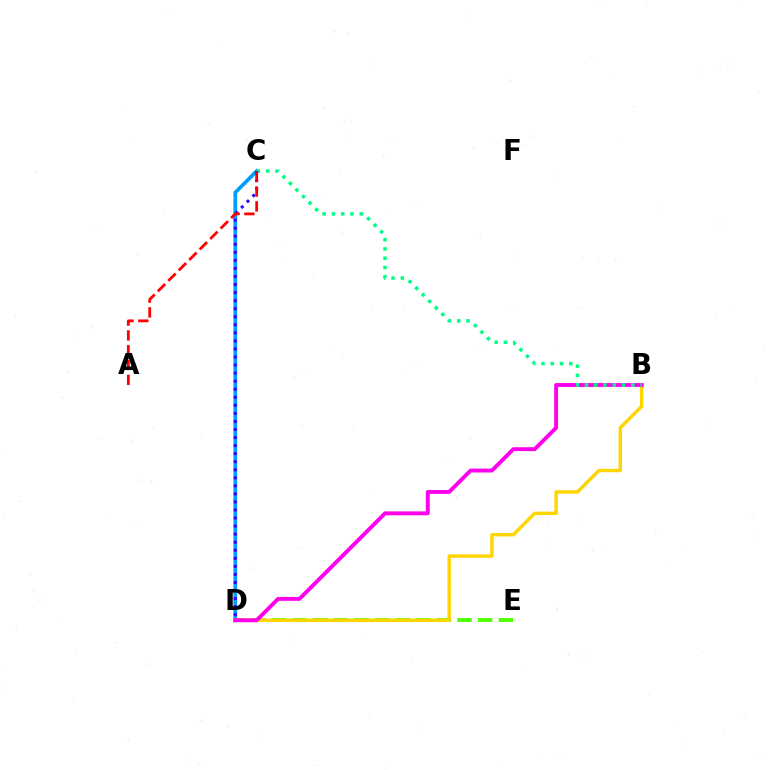{('C', 'D'): [{'color': '#009eff', 'line_style': 'solid', 'thickness': 2.69}, {'color': '#3700ff', 'line_style': 'dotted', 'thickness': 2.19}], ('D', 'E'): [{'color': '#4fff00', 'line_style': 'dashed', 'thickness': 2.8}], ('B', 'D'): [{'color': '#ffd500', 'line_style': 'solid', 'thickness': 2.45}, {'color': '#ff00ed', 'line_style': 'solid', 'thickness': 2.8}], ('B', 'C'): [{'color': '#00ff86', 'line_style': 'dotted', 'thickness': 2.52}], ('A', 'C'): [{'color': '#ff0000', 'line_style': 'dashed', 'thickness': 2.01}]}